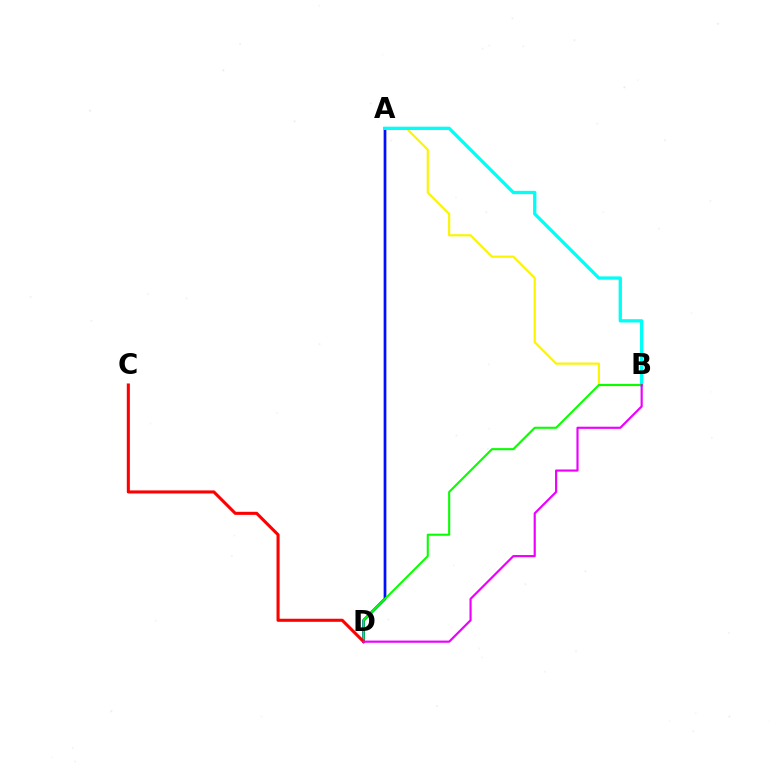{('A', 'B'): [{'color': '#fcf500', 'line_style': 'solid', 'thickness': 1.57}, {'color': '#00fff6', 'line_style': 'solid', 'thickness': 2.37}], ('A', 'D'): [{'color': '#0010ff', 'line_style': 'solid', 'thickness': 1.96}], ('B', 'D'): [{'color': '#08ff00', 'line_style': 'solid', 'thickness': 1.51}, {'color': '#ee00ff', 'line_style': 'solid', 'thickness': 1.55}], ('C', 'D'): [{'color': '#ff0000', 'line_style': 'solid', 'thickness': 2.21}]}